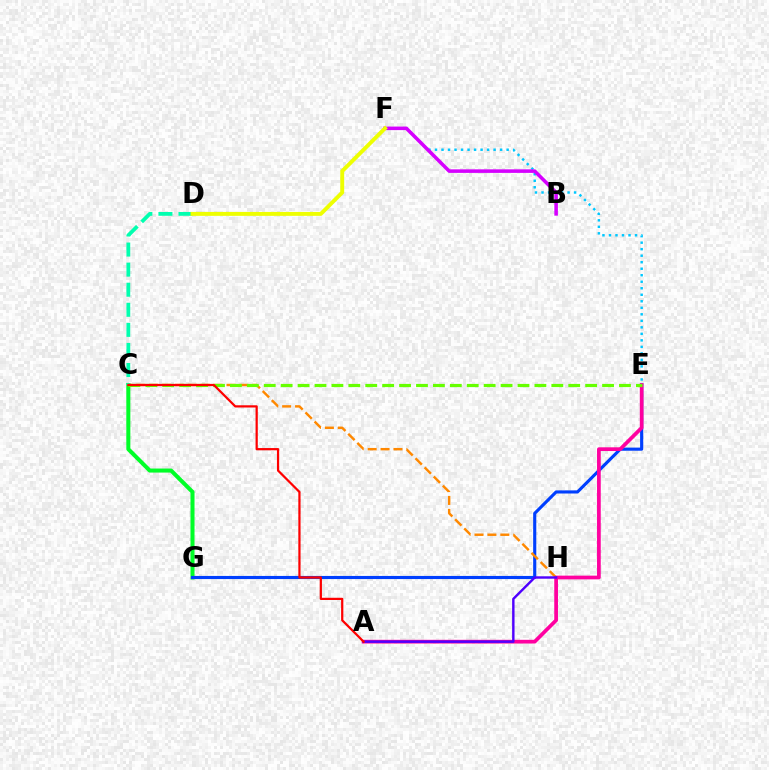{('C', 'G'): [{'color': '#00ff27', 'line_style': 'solid', 'thickness': 2.9}], ('E', 'G'): [{'color': '#003fff', 'line_style': 'solid', 'thickness': 2.25}], ('C', 'D'): [{'color': '#00ffaf', 'line_style': 'dashed', 'thickness': 2.73}], ('E', 'F'): [{'color': '#00c7ff', 'line_style': 'dotted', 'thickness': 1.77}], ('B', 'F'): [{'color': '#d600ff', 'line_style': 'solid', 'thickness': 2.55}], ('C', 'H'): [{'color': '#ff8800', 'line_style': 'dashed', 'thickness': 1.75}], ('A', 'E'): [{'color': '#ff00a0', 'line_style': 'solid', 'thickness': 2.68}], ('C', 'E'): [{'color': '#66ff00', 'line_style': 'dashed', 'thickness': 2.3}], ('A', 'H'): [{'color': '#4f00ff', 'line_style': 'solid', 'thickness': 1.74}], ('D', 'F'): [{'color': '#eeff00', 'line_style': 'solid', 'thickness': 2.82}], ('A', 'C'): [{'color': '#ff0000', 'line_style': 'solid', 'thickness': 1.6}]}